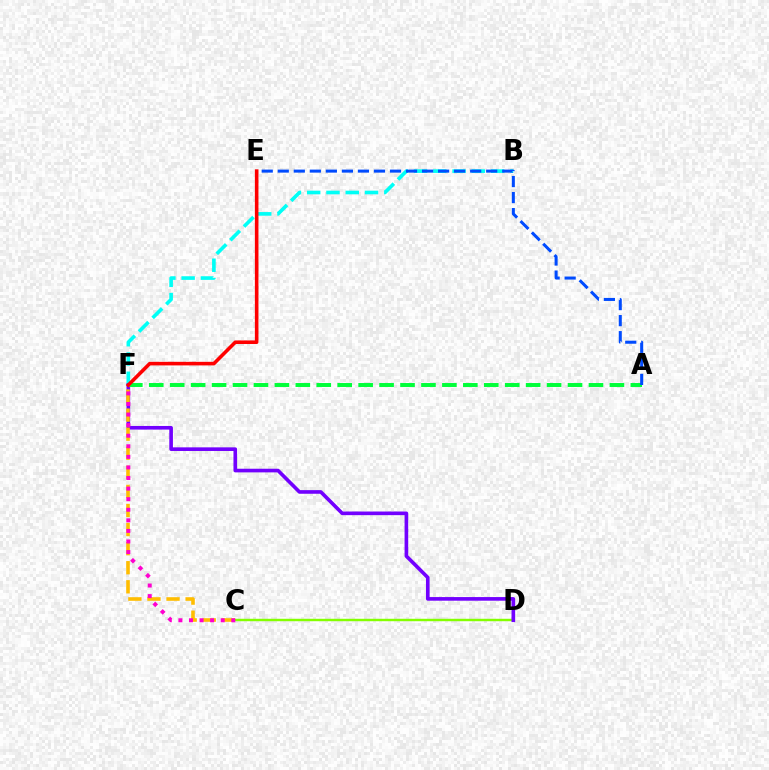{('C', 'D'): [{'color': '#84ff00', 'line_style': 'solid', 'thickness': 1.75}], ('B', 'F'): [{'color': '#00fff6', 'line_style': 'dashed', 'thickness': 2.62}], ('D', 'F'): [{'color': '#7200ff', 'line_style': 'solid', 'thickness': 2.62}], ('C', 'F'): [{'color': '#ffbd00', 'line_style': 'dashed', 'thickness': 2.59}, {'color': '#ff00cf', 'line_style': 'dotted', 'thickness': 2.87}], ('A', 'F'): [{'color': '#00ff39', 'line_style': 'dashed', 'thickness': 2.84}], ('A', 'E'): [{'color': '#004bff', 'line_style': 'dashed', 'thickness': 2.18}], ('E', 'F'): [{'color': '#ff0000', 'line_style': 'solid', 'thickness': 2.58}]}